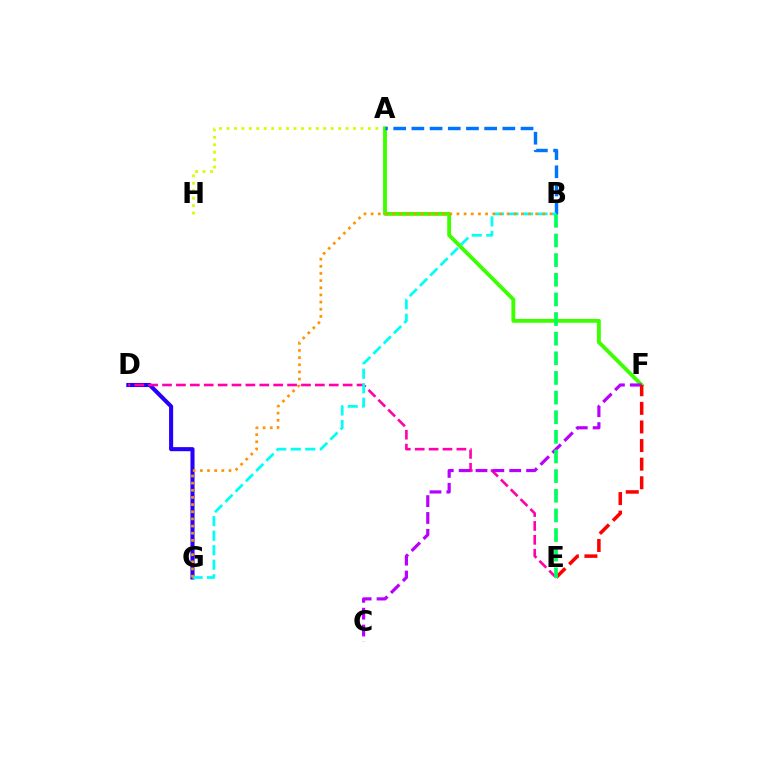{('A', 'H'): [{'color': '#d1ff00', 'line_style': 'dotted', 'thickness': 2.02}], ('D', 'G'): [{'color': '#2500ff', 'line_style': 'solid', 'thickness': 2.94}], ('D', 'E'): [{'color': '#ff00ac', 'line_style': 'dashed', 'thickness': 1.89}], ('A', 'F'): [{'color': '#3dff00', 'line_style': 'solid', 'thickness': 2.78}], ('A', 'B'): [{'color': '#0074ff', 'line_style': 'dashed', 'thickness': 2.47}], ('B', 'G'): [{'color': '#00fff6', 'line_style': 'dashed', 'thickness': 1.97}, {'color': '#ff9400', 'line_style': 'dotted', 'thickness': 1.94}], ('C', 'F'): [{'color': '#b900ff', 'line_style': 'dashed', 'thickness': 2.29}], ('E', 'F'): [{'color': '#ff0000', 'line_style': 'dashed', 'thickness': 2.53}], ('B', 'E'): [{'color': '#00ff5c', 'line_style': 'dashed', 'thickness': 2.67}]}